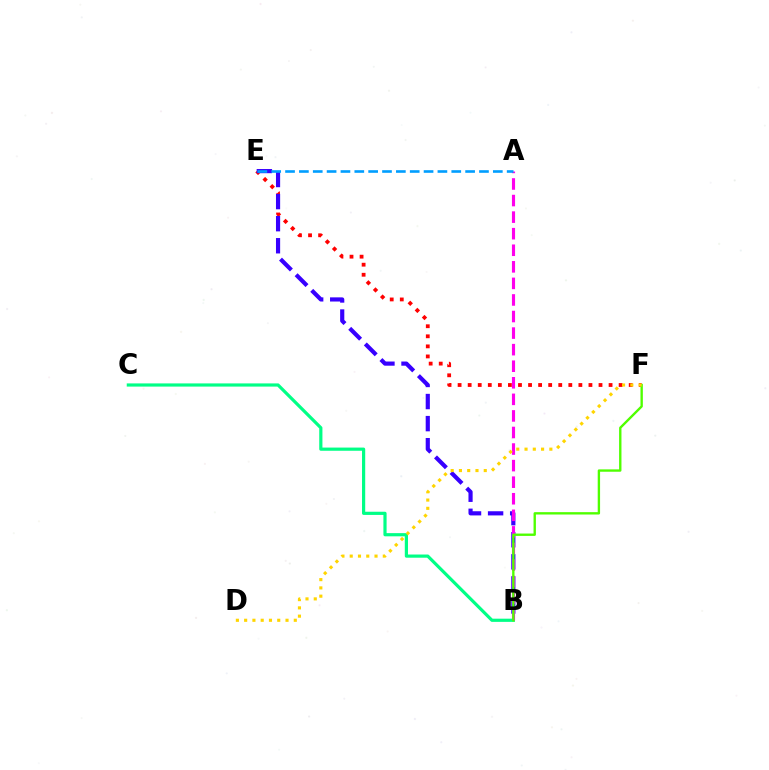{('E', 'F'): [{'color': '#ff0000', 'line_style': 'dotted', 'thickness': 2.73}], ('B', 'E'): [{'color': '#3700ff', 'line_style': 'dashed', 'thickness': 3.0}], ('B', 'C'): [{'color': '#00ff86', 'line_style': 'solid', 'thickness': 2.3}], ('A', 'B'): [{'color': '#ff00ed', 'line_style': 'dashed', 'thickness': 2.25}], ('A', 'E'): [{'color': '#009eff', 'line_style': 'dashed', 'thickness': 1.88}], ('B', 'F'): [{'color': '#4fff00', 'line_style': 'solid', 'thickness': 1.7}], ('D', 'F'): [{'color': '#ffd500', 'line_style': 'dotted', 'thickness': 2.25}]}